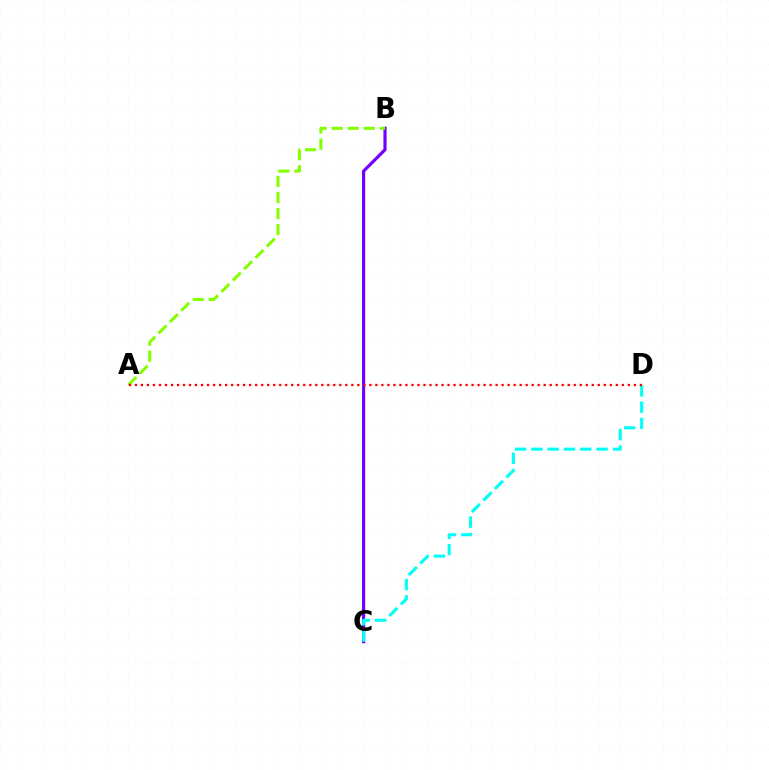{('B', 'C'): [{'color': '#7200ff', 'line_style': 'solid', 'thickness': 2.28}], ('A', 'B'): [{'color': '#84ff00', 'line_style': 'dashed', 'thickness': 2.18}], ('C', 'D'): [{'color': '#00fff6', 'line_style': 'dashed', 'thickness': 2.22}], ('A', 'D'): [{'color': '#ff0000', 'line_style': 'dotted', 'thickness': 1.63}]}